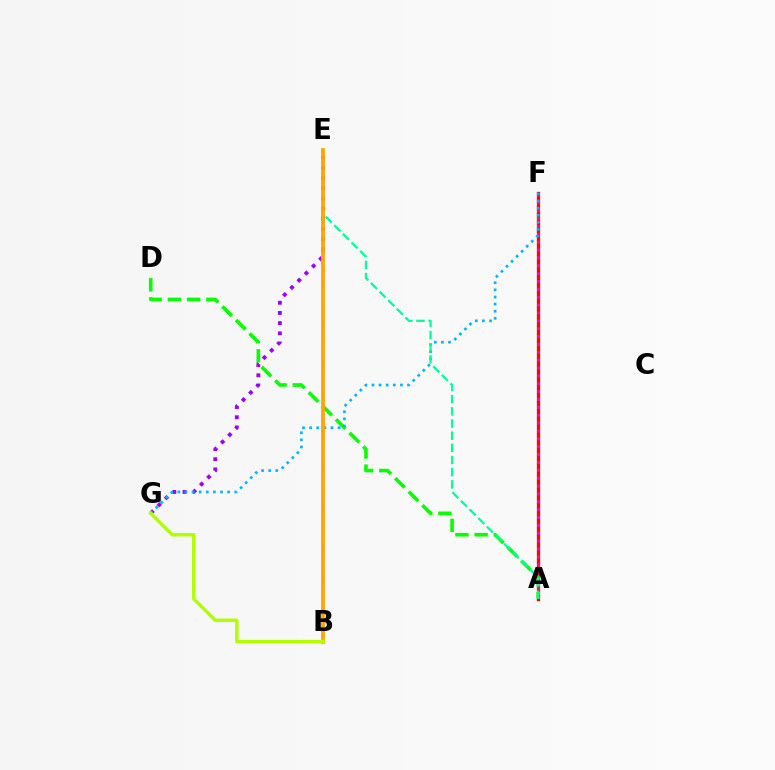{('E', 'G'): [{'color': '#9b00ff', 'line_style': 'dotted', 'thickness': 2.77}], ('A', 'F'): [{'color': '#ff0000', 'line_style': 'solid', 'thickness': 2.36}, {'color': '#ff00bd', 'line_style': 'dotted', 'thickness': 2.14}], ('A', 'D'): [{'color': '#08ff00', 'line_style': 'dashed', 'thickness': 2.61}], ('F', 'G'): [{'color': '#00b5ff', 'line_style': 'dotted', 'thickness': 1.93}], ('B', 'E'): [{'color': '#0010ff', 'line_style': 'dotted', 'thickness': 1.52}, {'color': '#ffa500', 'line_style': 'solid', 'thickness': 2.7}], ('A', 'E'): [{'color': '#00ff9d', 'line_style': 'dashed', 'thickness': 1.65}], ('B', 'G'): [{'color': '#b3ff00', 'line_style': 'solid', 'thickness': 2.51}]}